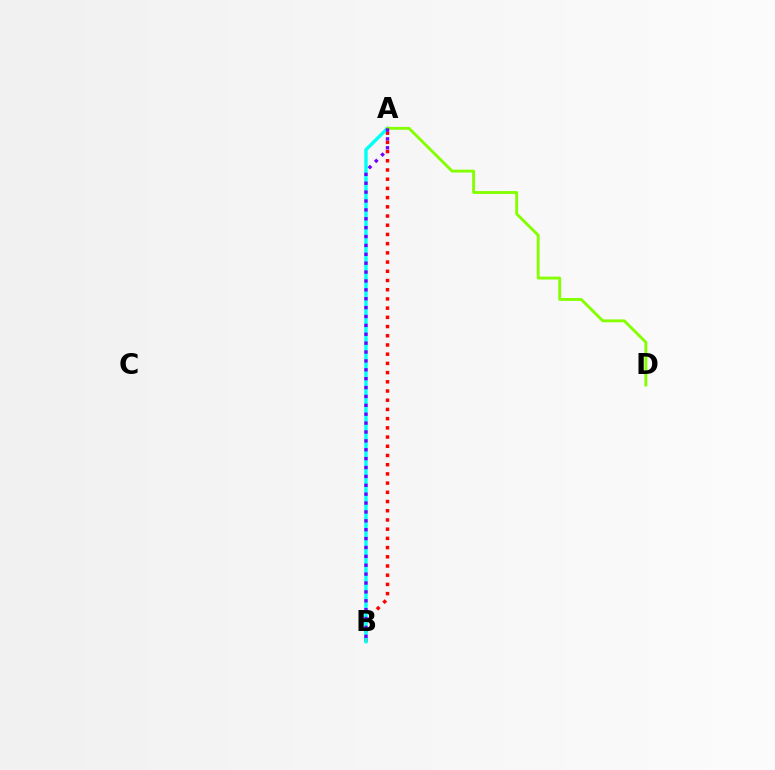{('A', 'B'): [{'color': '#ff0000', 'line_style': 'dotted', 'thickness': 2.5}, {'color': '#00fff6', 'line_style': 'solid', 'thickness': 2.44}, {'color': '#7200ff', 'line_style': 'dotted', 'thickness': 2.41}], ('A', 'D'): [{'color': '#84ff00', 'line_style': 'solid', 'thickness': 2.07}]}